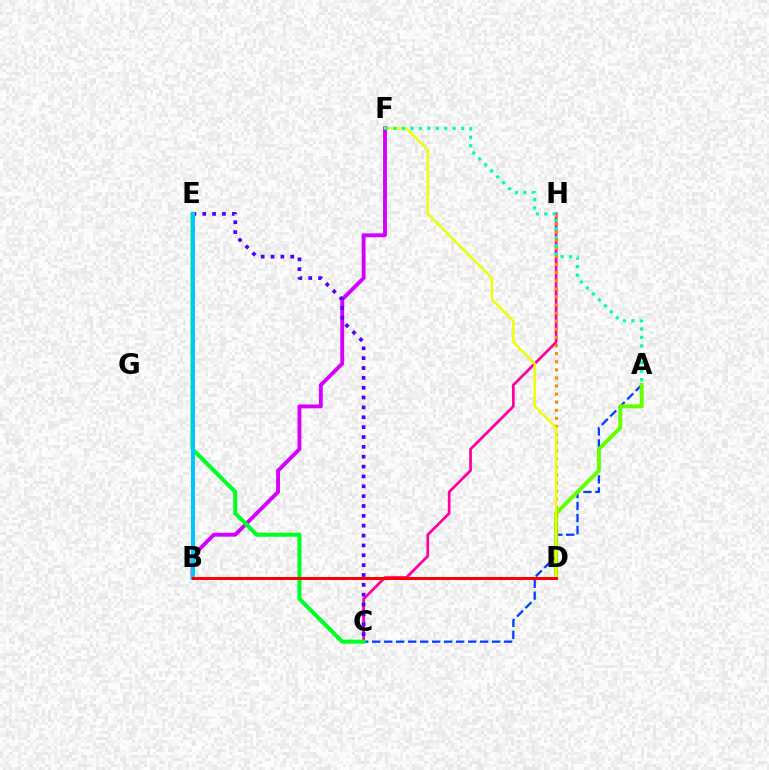{('A', 'C'): [{'color': '#003fff', 'line_style': 'dashed', 'thickness': 1.63}], ('C', 'H'): [{'color': '#ff00a0', 'line_style': 'solid', 'thickness': 1.96}], ('B', 'F'): [{'color': '#d600ff', 'line_style': 'solid', 'thickness': 2.79}], ('C', 'E'): [{'color': '#4f00ff', 'line_style': 'dotted', 'thickness': 2.68}, {'color': '#00ff27', 'line_style': 'solid', 'thickness': 2.93}], ('A', 'D'): [{'color': '#66ff00', 'line_style': 'solid', 'thickness': 2.84}], ('B', 'E'): [{'color': '#00c7ff', 'line_style': 'solid', 'thickness': 2.87}], ('D', 'H'): [{'color': '#ff8800', 'line_style': 'dotted', 'thickness': 2.2}], ('D', 'F'): [{'color': '#eeff00', 'line_style': 'solid', 'thickness': 1.71}], ('A', 'F'): [{'color': '#00ffaf', 'line_style': 'dotted', 'thickness': 2.3}], ('B', 'D'): [{'color': '#ff0000', 'line_style': 'solid', 'thickness': 2.17}]}